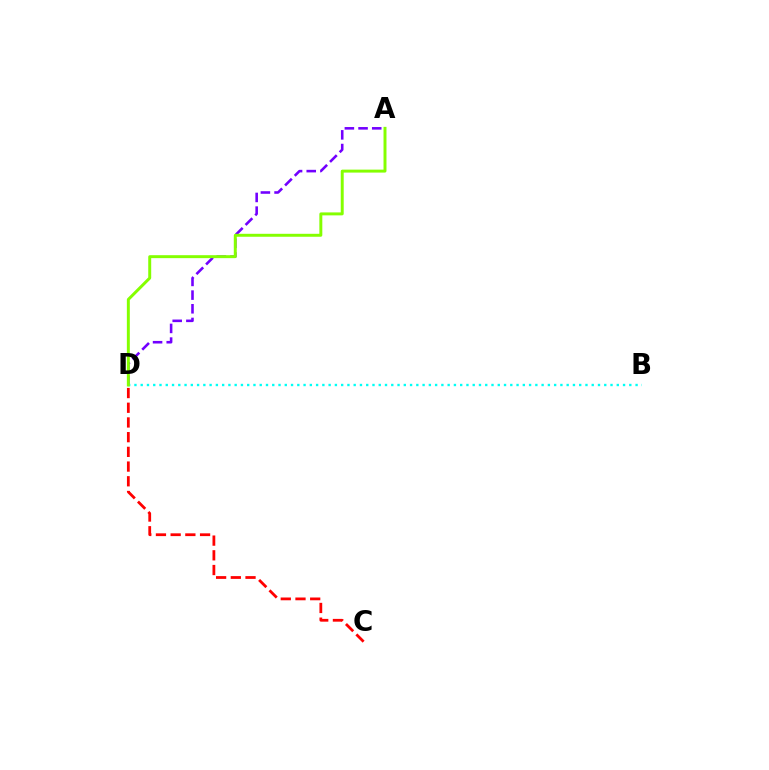{('A', 'D'): [{'color': '#7200ff', 'line_style': 'dashed', 'thickness': 1.86}, {'color': '#84ff00', 'line_style': 'solid', 'thickness': 2.13}], ('B', 'D'): [{'color': '#00fff6', 'line_style': 'dotted', 'thickness': 1.7}], ('C', 'D'): [{'color': '#ff0000', 'line_style': 'dashed', 'thickness': 2.0}]}